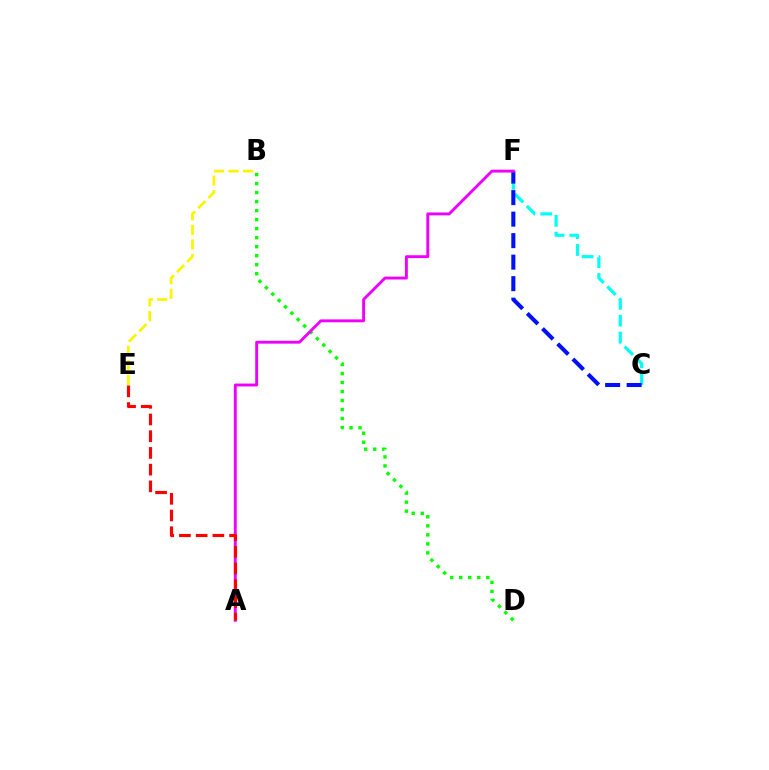{('C', 'F'): [{'color': '#00fff6', 'line_style': 'dashed', 'thickness': 2.29}, {'color': '#0010ff', 'line_style': 'dashed', 'thickness': 2.92}], ('B', 'D'): [{'color': '#08ff00', 'line_style': 'dotted', 'thickness': 2.45}], ('A', 'F'): [{'color': '#ee00ff', 'line_style': 'solid', 'thickness': 2.08}], ('B', 'E'): [{'color': '#fcf500', 'line_style': 'dashed', 'thickness': 1.98}], ('A', 'E'): [{'color': '#ff0000', 'line_style': 'dashed', 'thickness': 2.27}]}